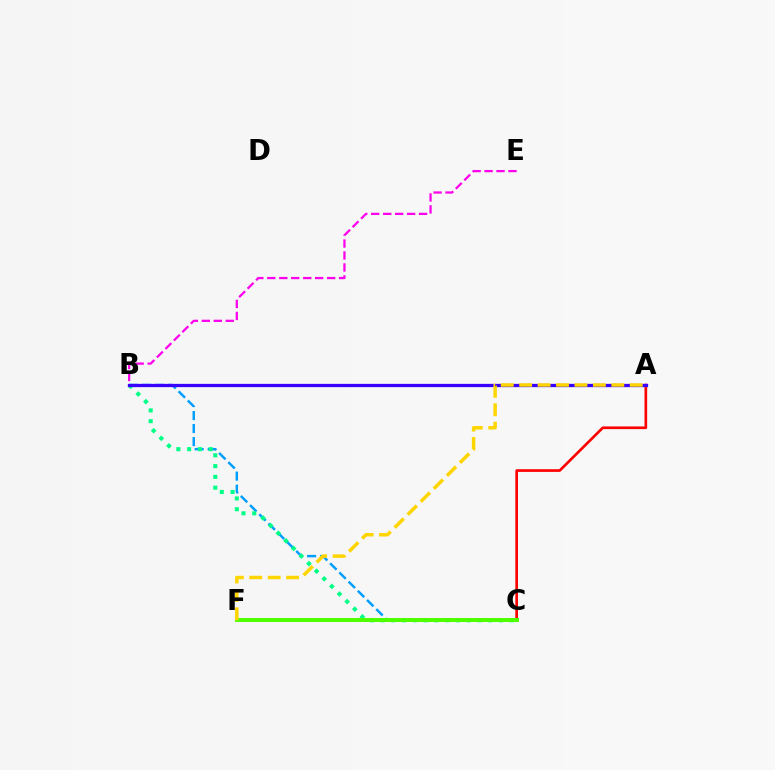{('B', 'E'): [{'color': '#ff00ed', 'line_style': 'dashed', 'thickness': 1.63}], ('A', 'C'): [{'color': '#ff0000', 'line_style': 'solid', 'thickness': 1.92}], ('B', 'C'): [{'color': '#009eff', 'line_style': 'dashed', 'thickness': 1.77}, {'color': '#00ff86', 'line_style': 'dotted', 'thickness': 2.93}], ('A', 'B'): [{'color': '#3700ff', 'line_style': 'solid', 'thickness': 2.36}], ('C', 'F'): [{'color': '#4fff00', 'line_style': 'solid', 'thickness': 2.87}], ('A', 'F'): [{'color': '#ffd500', 'line_style': 'dashed', 'thickness': 2.5}]}